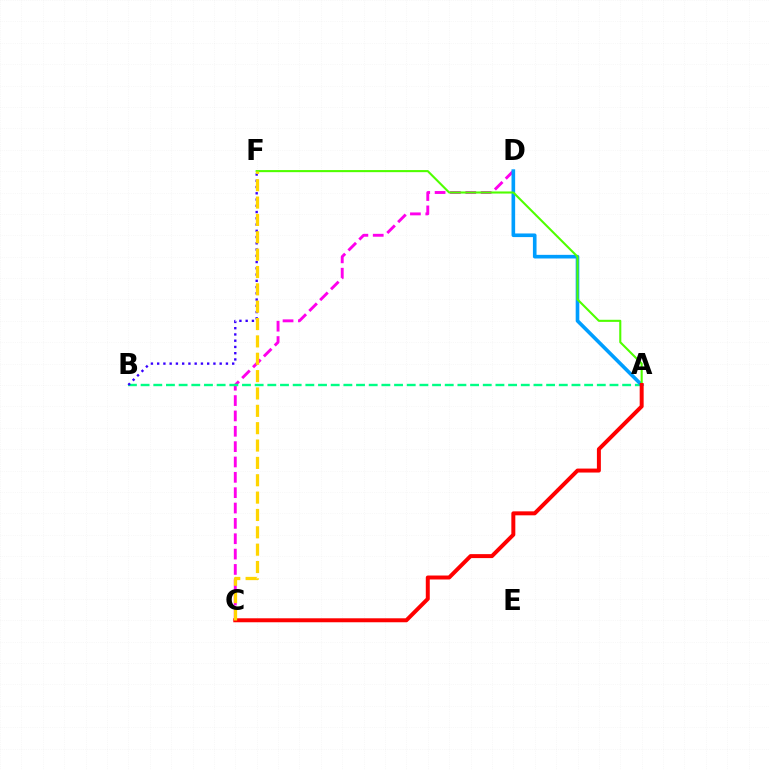{('C', 'D'): [{'color': '#ff00ed', 'line_style': 'dashed', 'thickness': 2.09}], ('A', 'B'): [{'color': '#00ff86', 'line_style': 'dashed', 'thickness': 1.72}], ('A', 'D'): [{'color': '#009eff', 'line_style': 'solid', 'thickness': 2.61}], ('B', 'F'): [{'color': '#3700ff', 'line_style': 'dotted', 'thickness': 1.7}], ('A', 'F'): [{'color': '#4fff00', 'line_style': 'solid', 'thickness': 1.51}], ('A', 'C'): [{'color': '#ff0000', 'line_style': 'solid', 'thickness': 2.86}], ('C', 'F'): [{'color': '#ffd500', 'line_style': 'dashed', 'thickness': 2.36}]}